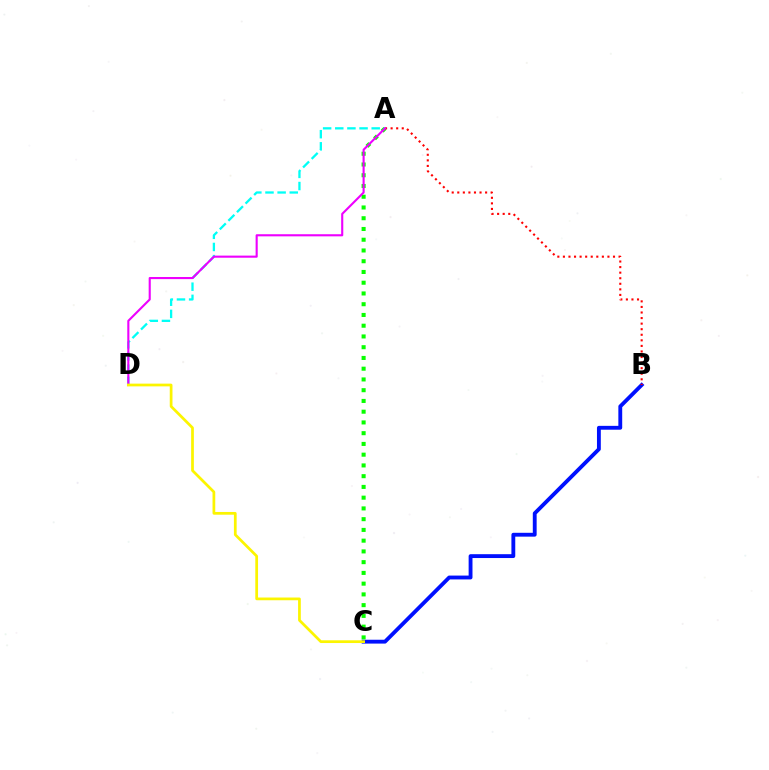{('B', 'C'): [{'color': '#0010ff', 'line_style': 'solid', 'thickness': 2.77}], ('A', 'C'): [{'color': '#08ff00', 'line_style': 'dotted', 'thickness': 2.92}], ('A', 'D'): [{'color': '#00fff6', 'line_style': 'dashed', 'thickness': 1.65}, {'color': '#ee00ff', 'line_style': 'solid', 'thickness': 1.52}], ('A', 'B'): [{'color': '#ff0000', 'line_style': 'dotted', 'thickness': 1.51}], ('C', 'D'): [{'color': '#fcf500', 'line_style': 'solid', 'thickness': 1.97}]}